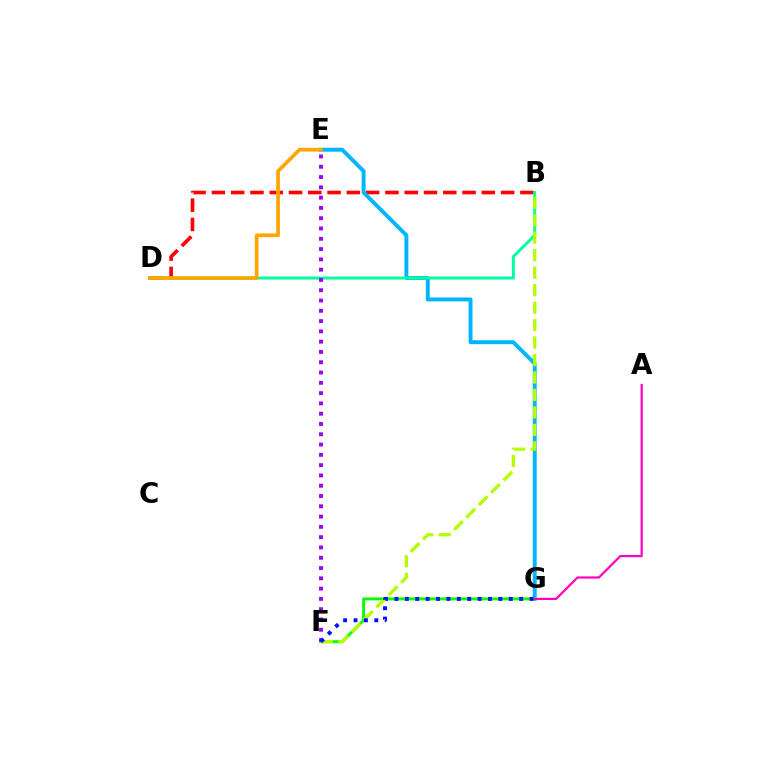{('B', 'D'): [{'color': '#ff0000', 'line_style': 'dashed', 'thickness': 2.62}, {'color': '#00ff9d', 'line_style': 'solid', 'thickness': 2.13}], ('E', 'G'): [{'color': '#00b5ff', 'line_style': 'solid', 'thickness': 2.82}], ('D', 'E'): [{'color': '#ffa500', 'line_style': 'solid', 'thickness': 2.67}], ('F', 'G'): [{'color': '#08ff00', 'line_style': 'solid', 'thickness': 2.12}, {'color': '#0010ff', 'line_style': 'dotted', 'thickness': 2.82}], ('A', 'G'): [{'color': '#ff00bd', 'line_style': 'solid', 'thickness': 1.58}], ('B', 'F'): [{'color': '#b3ff00', 'line_style': 'dashed', 'thickness': 2.37}], ('E', 'F'): [{'color': '#9b00ff', 'line_style': 'dotted', 'thickness': 2.8}]}